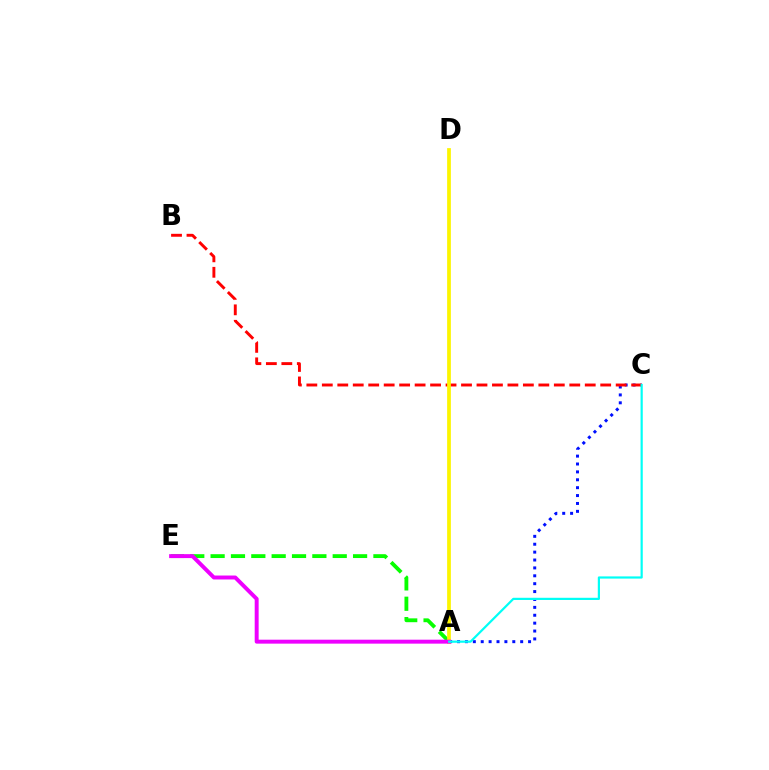{('A', 'C'): [{'color': '#0010ff', 'line_style': 'dotted', 'thickness': 2.14}, {'color': '#00fff6', 'line_style': 'solid', 'thickness': 1.58}], ('A', 'E'): [{'color': '#08ff00', 'line_style': 'dashed', 'thickness': 2.76}, {'color': '#ee00ff', 'line_style': 'solid', 'thickness': 2.84}], ('B', 'C'): [{'color': '#ff0000', 'line_style': 'dashed', 'thickness': 2.1}], ('A', 'D'): [{'color': '#fcf500', 'line_style': 'solid', 'thickness': 2.7}]}